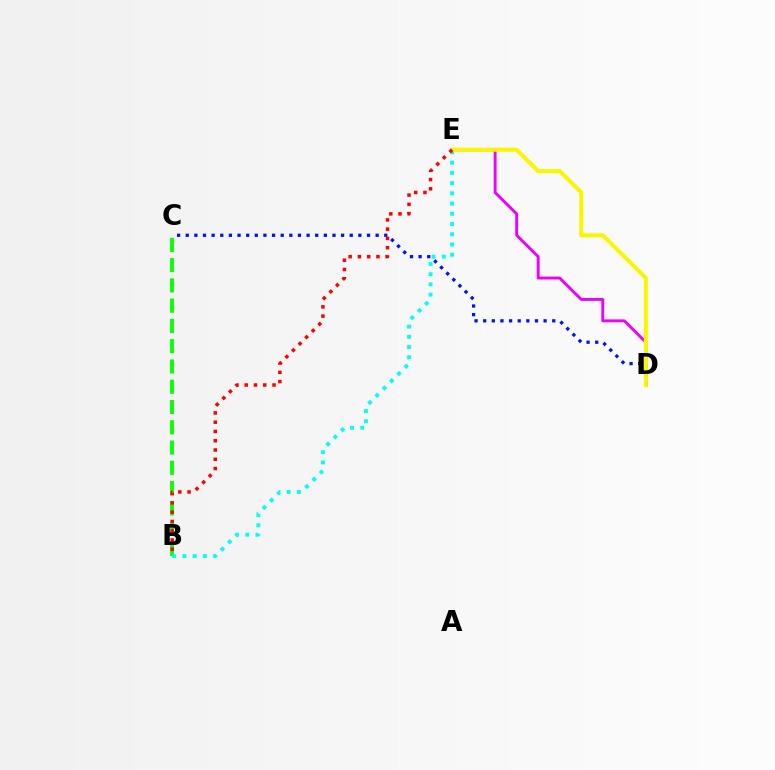{('B', 'C'): [{'color': '#08ff00', 'line_style': 'dashed', 'thickness': 2.75}], ('C', 'D'): [{'color': '#0010ff', 'line_style': 'dotted', 'thickness': 2.35}], ('D', 'E'): [{'color': '#ee00ff', 'line_style': 'solid', 'thickness': 2.09}, {'color': '#fcf500', 'line_style': 'solid', 'thickness': 2.9}], ('B', 'E'): [{'color': '#00fff6', 'line_style': 'dotted', 'thickness': 2.78}, {'color': '#ff0000', 'line_style': 'dotted', 'thickness': 2.52}]}